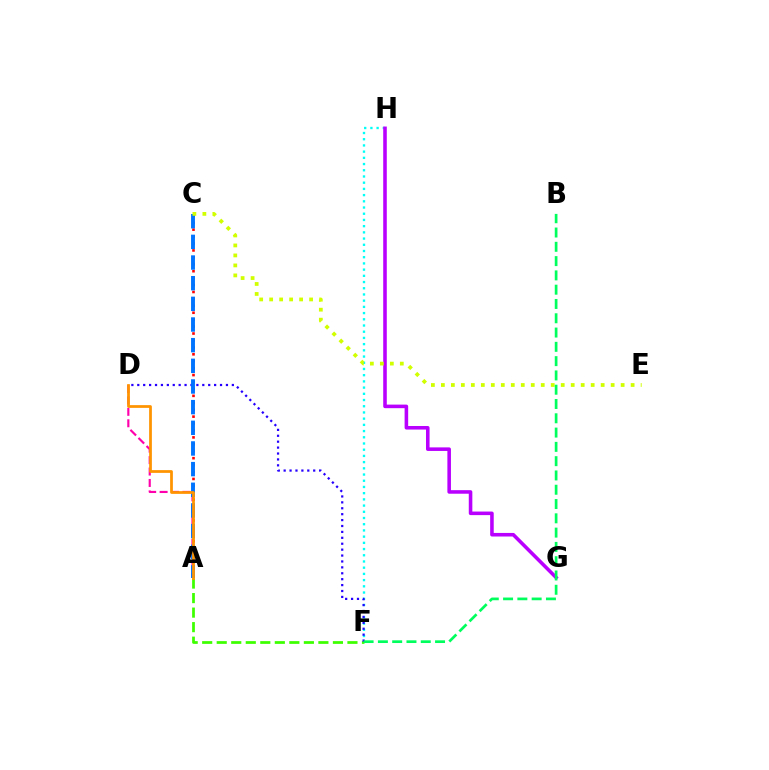{('F', 'H'): [{'color': '#00fff6', 'line_style': 'dotted', 'thickness': 1.69}], ('A', 'F'): [{'color': '#3dff00', 'line_style': 'dashed', 'thickness': 1.97}], ('A', 'C'): [{'color': '#ff0000', 'line_style': 'dotted', 'thickness': 1.88}, {'color': '#0074ff', 'line_style': 'dashed', 'thickness': 2.81}], ('A', 'D'): [{'color': '#ff00ac', 'line_style': 'dashed', 'thickness': 1.55}, {'color': '#ff9400', 'line_style': 'solid', 'thickness': 1.98}], ('D', 'F'): [{'color': '#2500ff', 'line_style': 'dotted', 'thickness': 1.61}], ('G', 'H'): [{'color': '#b900ff', 'line_style': 'solid', 'thickness': 2.57}], ('C', 'E'): [{'color': '#d1ff00', 'line_style': 'dotted', 'thickness': 2.71}], ('B', 'F'): [{'color': '#00ff5c', 'line_style': 'dashed', 'thickness': 1.94}]}